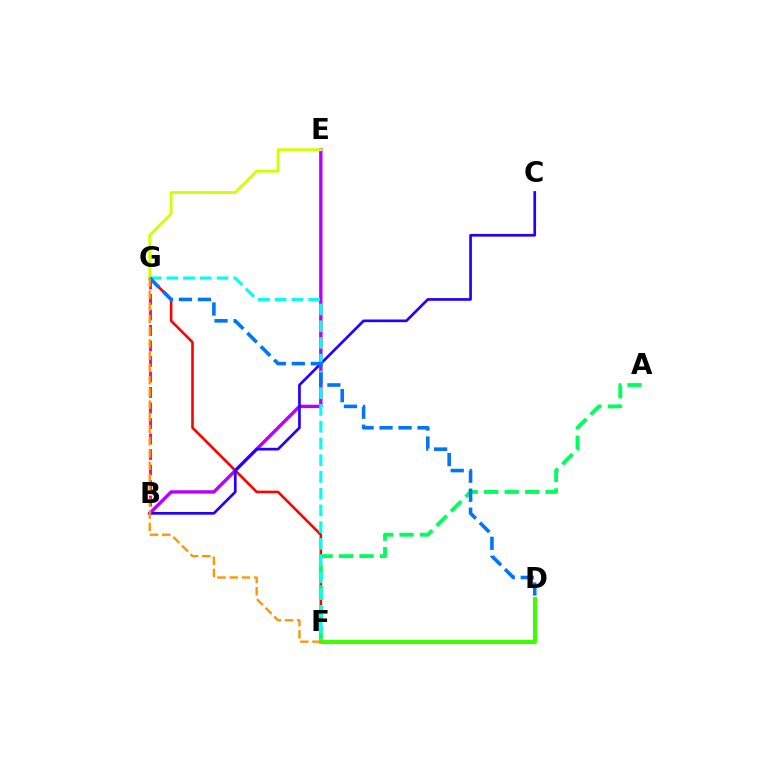{('F', 'G'): [{'color': '#ff0000', 'line_style': 'solid', 'thickness': 1.86}, {'color': '#00fff6', 'line_style': 'dashed', 'thickness': 2.27}, {'color': '#ff9400', 'line_style': 'dashed', 'thickness': 1.66}], ('B', 'E'): [{'color': '#b900ff', 'line_style': 'solid', 'thickness': 2.44}], ('B', 'C'): [{'color': '#2500ff', 'line_style': 'solid', 'thickness': 1.93}], ('B', 'G'): [{'color': '#ff00ac', 'line_style': 'dashed', 'thickness': 2.11}], ('A', 'F'): [{'color': '#00ff5c', 'line_style': 'dashed', 'thickness': 2.78}], ('E', 'G'): [{'color': '#d1ff00', 'line_style': 'solid', 'thickness': 2.03}], ('D', 'F'): [{'color': '#3dff00', 'line_style': 'solid', 'thickness': 2.92}], ('D', 'G'): [{'color': '#0074ff', 'line_style': 'dashed', 'thickness': 2.58}]}